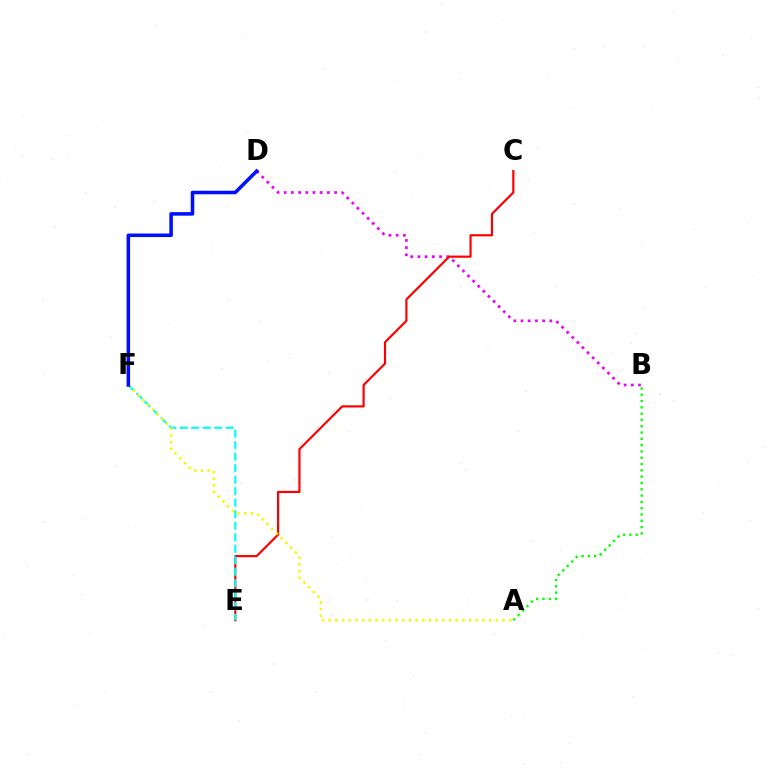{('B', 'D'): [{'color': '#ee00ff', 'line_style': 'dotted', 'thickness': 1.96}], ('C', 'E'): [{'color': '#ff0000', 'line_style': 'solid', 'thickness': 1.57}], ('E', 'F'): [{'color': '#00fff6', 'line_style': 'dashed', 'thickness': 1.56}], ('A', 'F'): [{'color': '#fcf500', 'line_style': 'dotted', 'thickness': 1.82}], ('A', 'B'): [{'color': '#08ff00', 'line_style': 'dotted', 'thickness': 1.71}], ('D', 'F'): [{'color': '#0010ff', 'line_style': 'solid', 'thickness': 2.55}]}